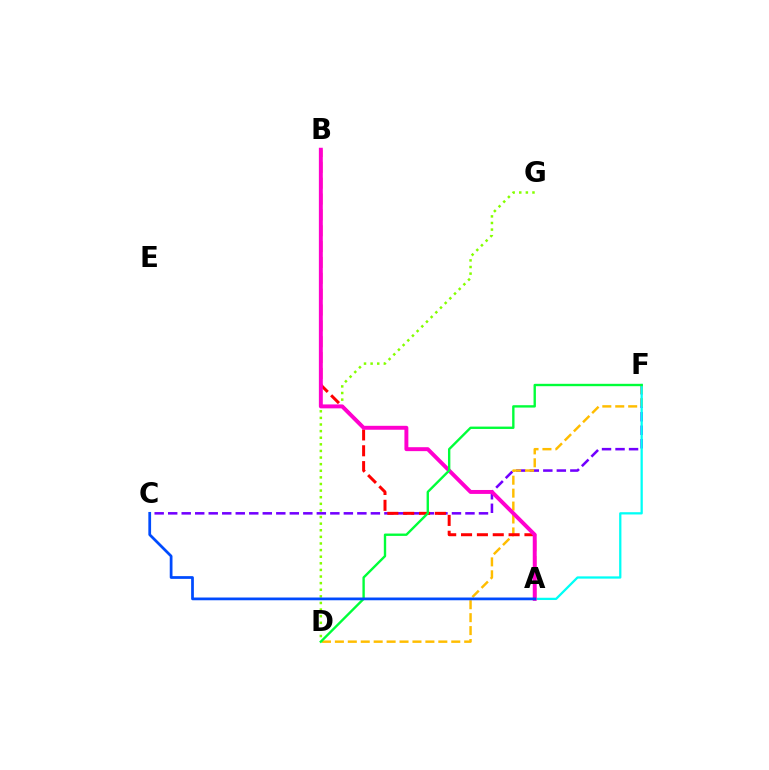{('C', 'F'): [{'color': '#7200ff', 'line_style': 'dashed', 'thickness': 1.84}], ('D', 'F'): [{'color': '#ffbd00', 'line_style': 'dashed', 'thickness': 1.76}, {'color': '#00ff39', 'line_style': 'solid', 'thickness': 1.71}], ('A', 'B'): [{'color': '#ff0000', 'line_style': 'dashed', 'thickness': 2.15}, {'color': '#ff00cf', 'line_style': 'solid', 'thickness': 2.83}], ('D', 'G'): [{'color': '#84ff00', 'line_style': 'dotted', 'thickness': 1.8}], ('A', 'F'): [{'color': '#00fff6', 'line_style': 'solid', 'thickness': 1.64}], ('A', 'C'): [{'color': '#004bff', 'line_style': 'solid', 'thickness': 1.98}]}